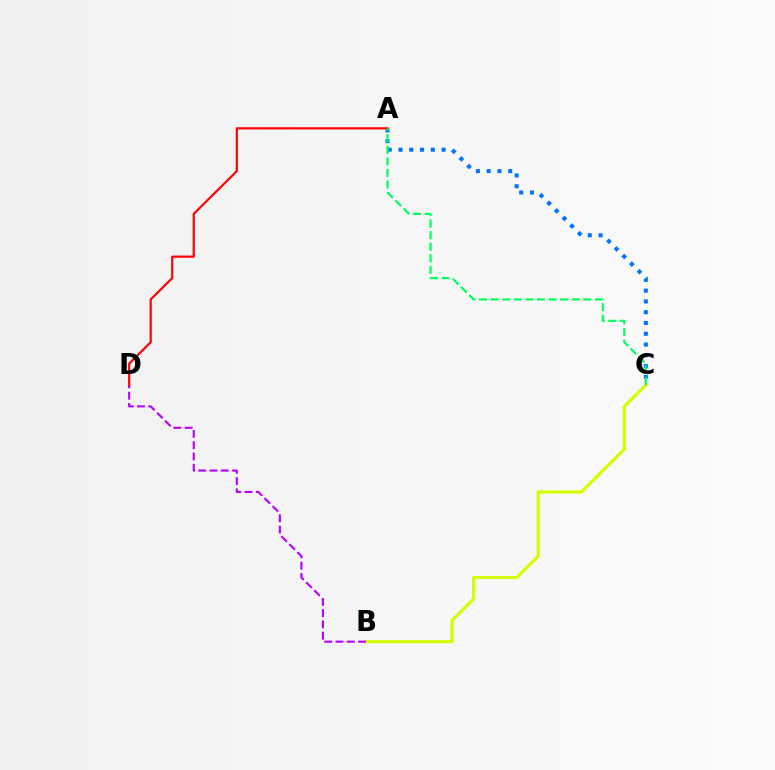{('B', 'C'): [{'color': '#d1ff00', 'line_style': 'solid', 'thickness': 2.27}], ('A', 'C'): [{'color': '#0074ff', 'line_style': 'dotted', 'thickness': 2.93}, {'color': '#00ff5c', 'line_style': 'dashed', 'thickness': 1.57}], ('B', 'D'): [{'color': '#b900ff', 'line_style': 'dashed', 'thickness': 1.53}], ('A', 'D'): [{'color': '#ff0000', 'line_style': 'solid', 'thickness': 1.57}]}